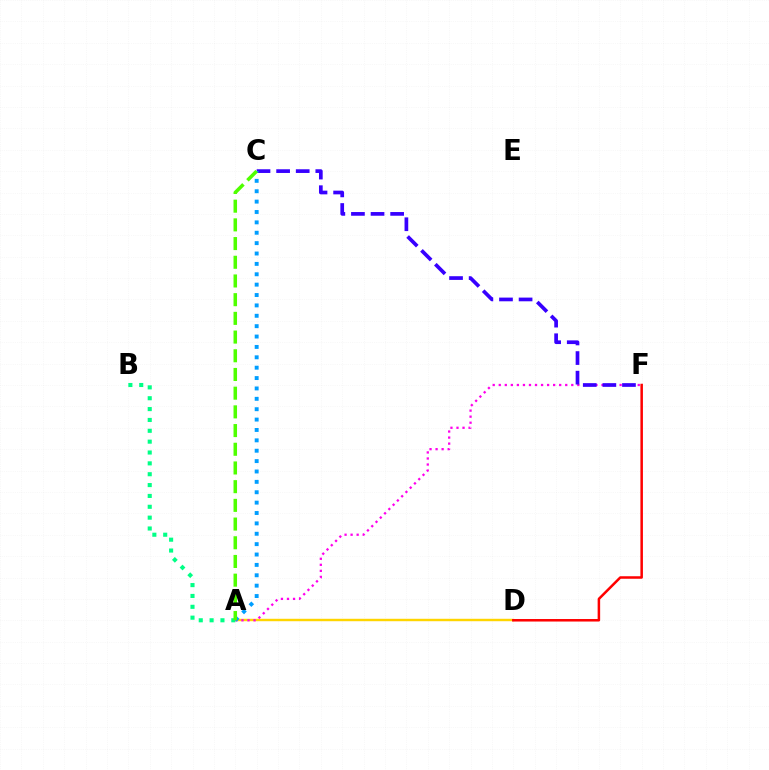{('A', 'D'): [{'color': '#ffd500', 'line_style': 'solid', 'thickness': 1.75}], ('A', 'F'): [{'color': '#ff00ed', 'line_style': 'dotted', 'thickness': 1.64}], ('D', 'F'): [{'color': '#ff0000', 'line_style': 'solid', 'thickness': 1.81}], ('C', 'F'): [{'color': '#3700ff', 'line_style': 'dashed', 'thickness': 2.66}], ('A', 'B'): [{'color': '#00ff86', 'line_style': 'dotted', 'thickness': 2.95}], ('A', 'C'): [{'color': '#009eff', 'line_style': 'dotted', 'thickness': 2.82}, {'color': '#4fff00', 'line_style': 'dashed', 'thickness': 2.54}]}